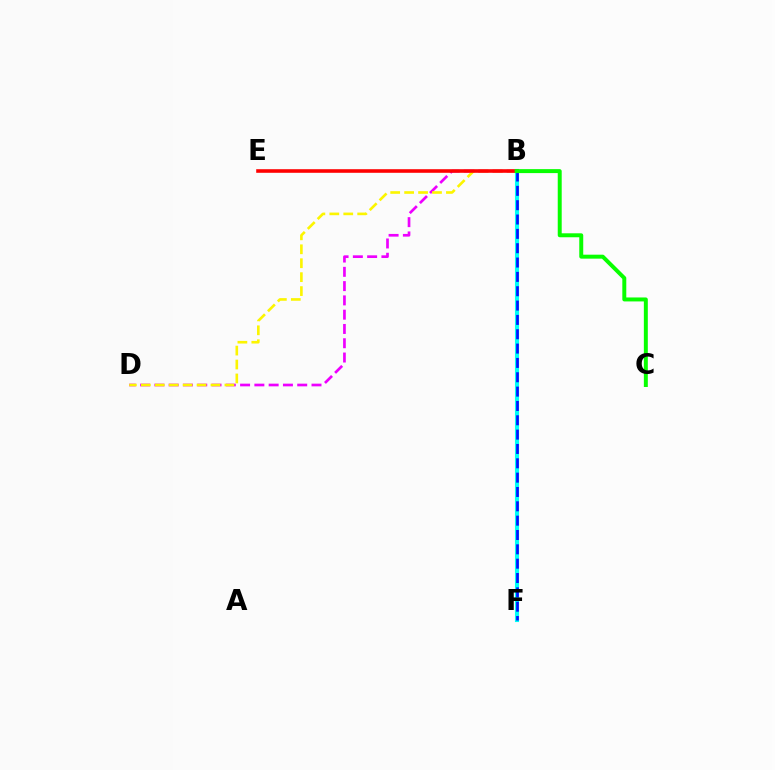{('B', 'D'): [{'color': '#ee00ff', 'line_style': 'dashed', 'thickness': 1.94}, {'color': '#fcf500', 'line_style': 'dashed', 'thickness': 1.89}], ('B', 'F'): [{'color': '#00fff6', 'line_style': 'solid', 'thickness': 2.96}, {'color': '#0010ff', 'line_style': 'dashed', 'thickness': 1.95}], ('B', 'E'): [{'color': '#ff0000', 'line_style': 'solid', 'thickness': 2.58}], ('B', 'C'): [{'color': '#08ff00', 'line_style': 'solid', 'thickness': 2.85}]}